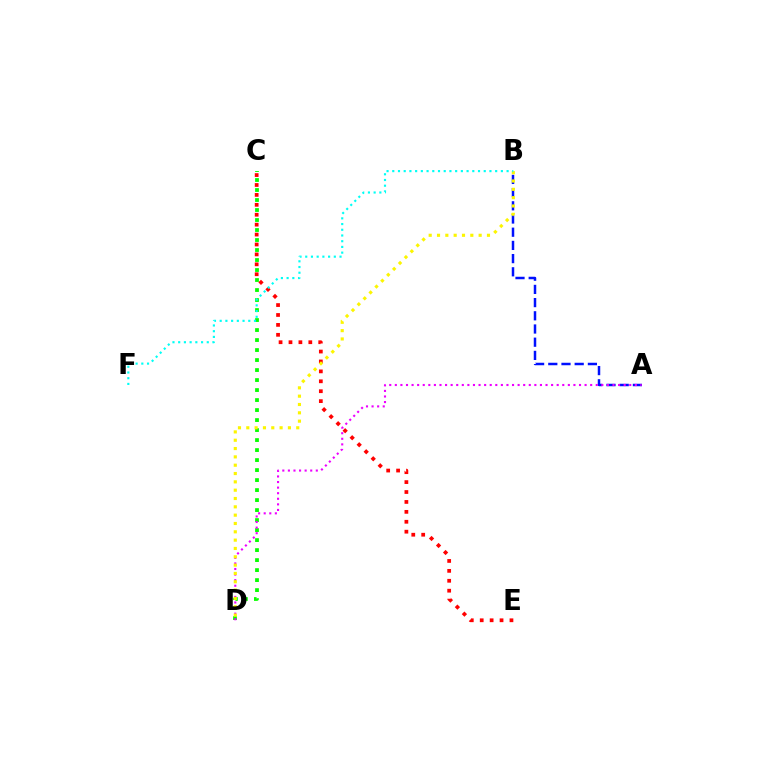{('C', 'D'): [{'color': '#08ff00', 'line_style': 'dotted', 'thickness': 2.72}], ('C', 'E'): [{'color': '#ff0000', 'line_style': 'dotted', 'thickness': 2.69}], ('A', 'B'): [{'color': '#0010ff', 'line_style': 'dashed', 'thickness': 1.79}], ('A', 'D'): [{'color': '#ee00ff', 'line_style': 'dotted', 'thickness': 1.52}], ('B', 'D'): [{'color': '#fcf500', 'line_style': 'dotted', 'thickness': 2.26}], ('B', 'F'): [{'color': '#00fff6', 'line_style': 'dotted', 'thickness': 1.55}]}